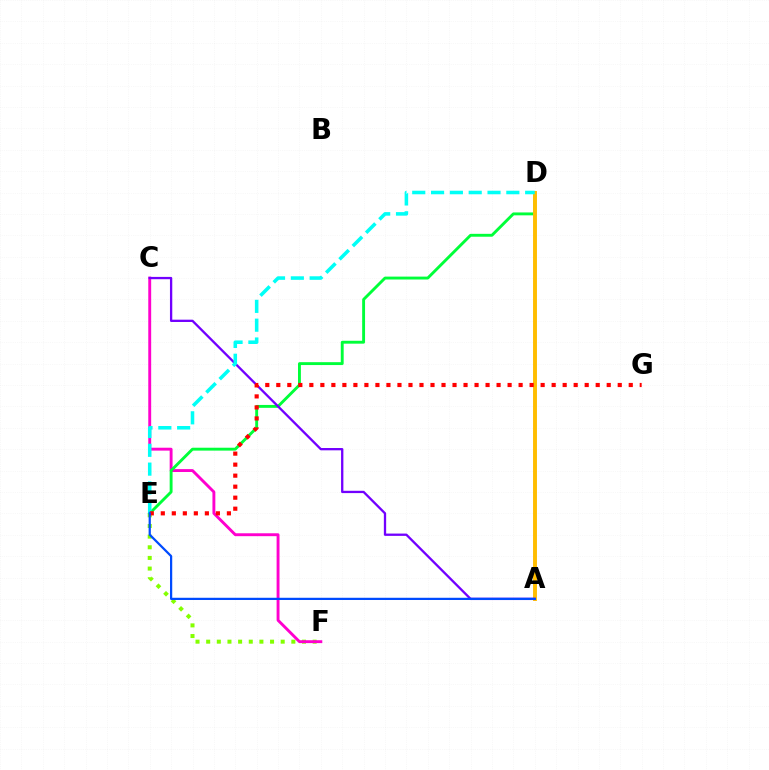{('E', 'F'): [{'color': '#84ff00', 'line_style': 'dotted', 'thickness': 2.89}], ('C', 'F'): [{'color': '#ff00cf', 'line_style': 'solid', 'thickness': 2.09}], ('D', 'E'): [{'color': '#00ff39', 'line_style': 'solid', 'thickness': 2.08}, {'color': '#00fff6', 'line_style': 'dashed', 'thickness': 2.56}], ('A', 'D'): [{'color': '#ffbd00', 'line_style': 'solid', 'thickness': 2.82}], ('A', 'C'): [{'color': '#7200ff', 'line_style': 'solid', 'thickness': 1.66}], ('E', 'G'): [{'color': '#ff0000', 'line_style': 'dotted', 'thickness': 2.99}], ('A', 'E'): [{'color': '#004bff', 'line_style': 'solid', 'thickness': 1.6}]}